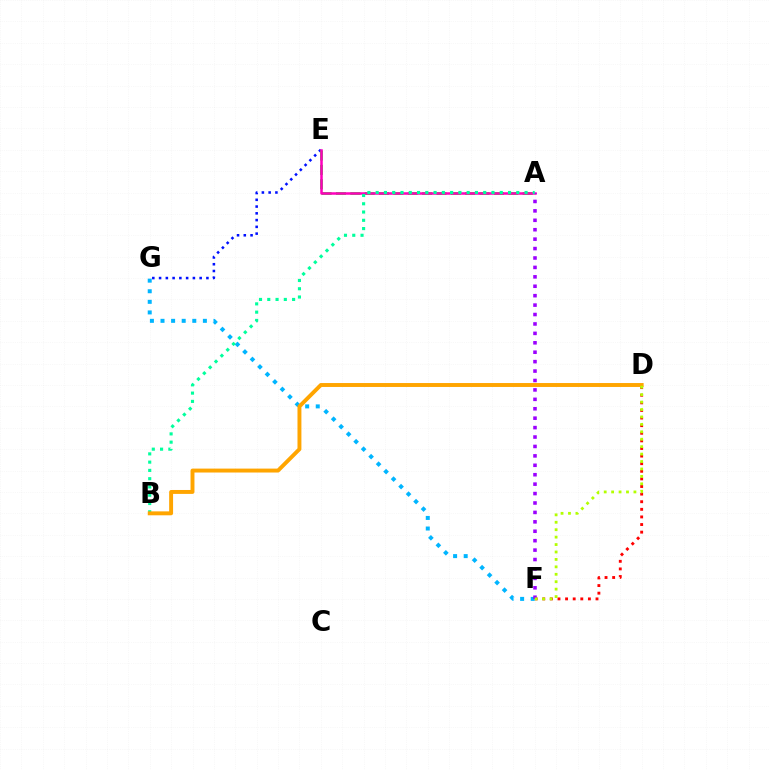{('E', 'G'): [{'color': '#0010ff', 'line_style': 'dotted', 'thickness': 1.84}], ('A', 'E'): [{'color': '#08ff00', 'line_style': 'dashed', 'thickness': 1.95}, {'color': '#ff00bd', 'line_style': 'solid', 'thickness': 1.82}], ('D', 'F'): [{'color': '#ff0000', 'line_style': 'dotted', 'thickness': 2.07}, {'color': '#b3ff00', 'line_style': 'dotted', 'thickness': 2.02}], ('F', 'G'): [{'color': '#00b5ff', 'line_style': 'dotted', 'thickness': 2.88}], ('A', 'F'): [{'color': '#9b00ff', 'line_style': 'dotted', 'thickness': 2.56}], ('A', 'B'): [{'color': '#00ff9d', 'line_style': 'dotted', 'thickness': 2.25}], ('B', 'D'): [{'color': '#ffa500', 'line_style': 'solid', 'thickness': 2.83}]}